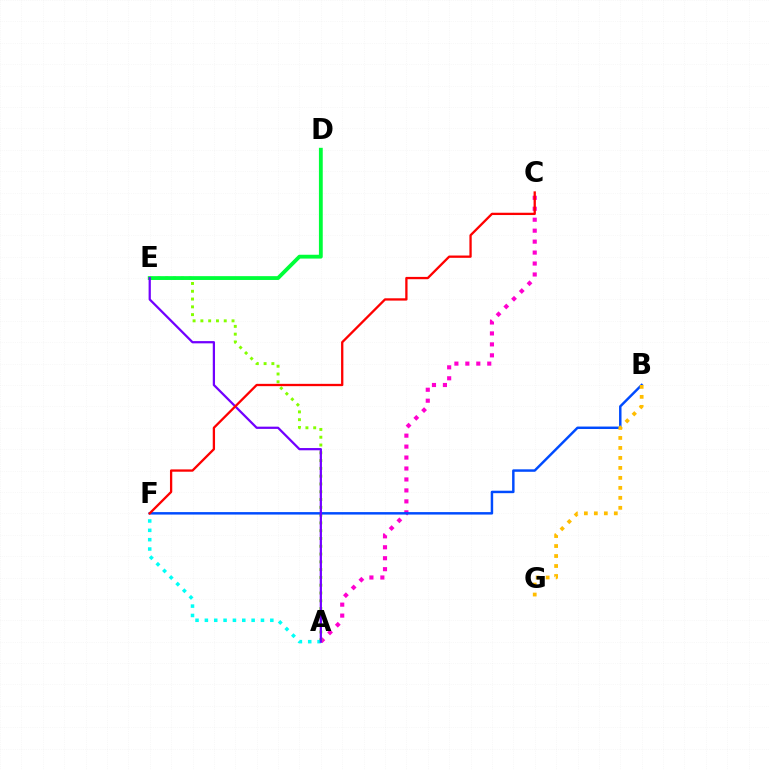{('A', 'C'): [{'color': '#ff00cf', 'line_style': 'dotted', 'thickness': 2.98}], ('A', 'E'): [{'color': '#84ff00', 'line_style': 'dotted', 'thickness': 2.12}, {'color': '#7200ff', 'line_style': 'solid', 'thickness': 1.62}], ('A', 'F'): [{'color': '#00fff6', 'line_style': 'dotted', 'thickness': 2.54}], ('B', 'F'): [{'color': '#004bff', 'line_style': 'solid', 'thickness': 1.77}], ('D', 'E'): [{'color': '#00ff39', 'line_style': 'solid', 'thickness': 2.75}], ('B', 'G'): [{'color': '#ffbd00', 'line_style': 'dotted', 'thickness': 2.71}], ('C', 'F'): [{'color': '#ff0000', 'line_style': 'solid', 'thickness': 1.66}]}